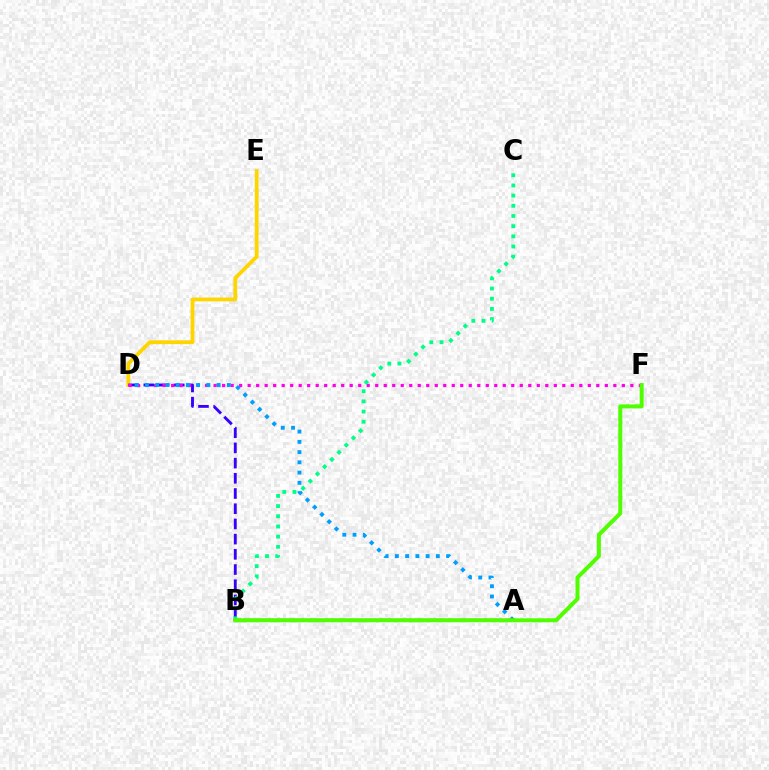{('D', 'E'): [{'color': '#ffd500', 'line_style': 'solid', 'thickness': 2.73}], ('B', 'D'): [{'color': '#3700ff', 'line_style': 'dashed', 'thickness': 2.07}], ('D', 'F'): [{'color': '#ff00ed', 'line_style': 'dotted', 'thickness': 2.31}], ('A', 'D'): [{'color': '#009eff', 'line_style': 'dotted', 'thickness': 2.78}], ('B', 'C'): [{'color': '#00ff86', 'line_style': 'dotted', 'thickness': 2.77}], ('A', 'B'): [{'color': '#ff0000', 'line_style': 'solid', 'thickness': 1.69}], ('B', 'F'): [{'color': '#4fff00', 'line_style': 'solid', 'thickness': 2.89}]}